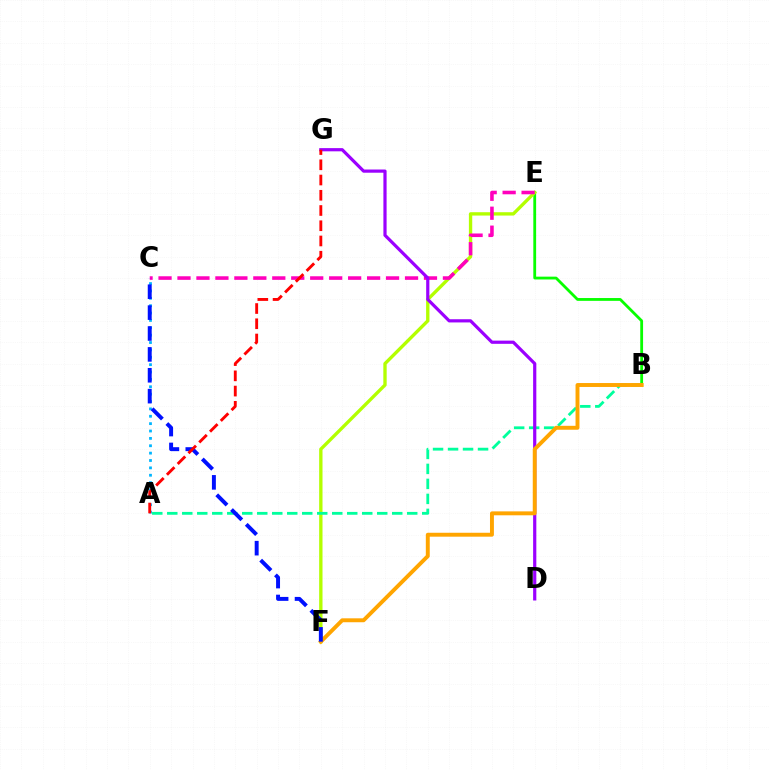{('B', 'E'): [{'color': '#08ff00', 'line_style': 'solid', 'thickness': 2.02}], ('E', 'F'): [{'color': '#b3ff00', 'line_style': 'solid', 'thickness': 2.41}], ('C', 'E'): [{'color': '#ff00bd', 'line_style': 'dashed', 'thickness': 2.58}], ('A', 'B'): [{'color': '#00ff9d', 'line_style': 'dashed', 'thickness': 2.04}], ('D', 'G'): [{'color': '#9b00ff', 'line_style': 'solid', 'thickness': 2.31}], ('A', 'C'): [{'color': '#00b5ff', 'line_style': 'dotted', 'thickness': 2.0}], ('B', 'F'): [{'color': '#ffa500', 'line_style': 'solid', 'thickness': 2.82}], ('C', 'F'): [{'color': '#0010ff', 'line_style': 'dashed', 'thickness': 2.84}], ('A', 'G'): [{'color': '#ff0000', 'line_style': 'dashed', 'thickness': 2.07}]}